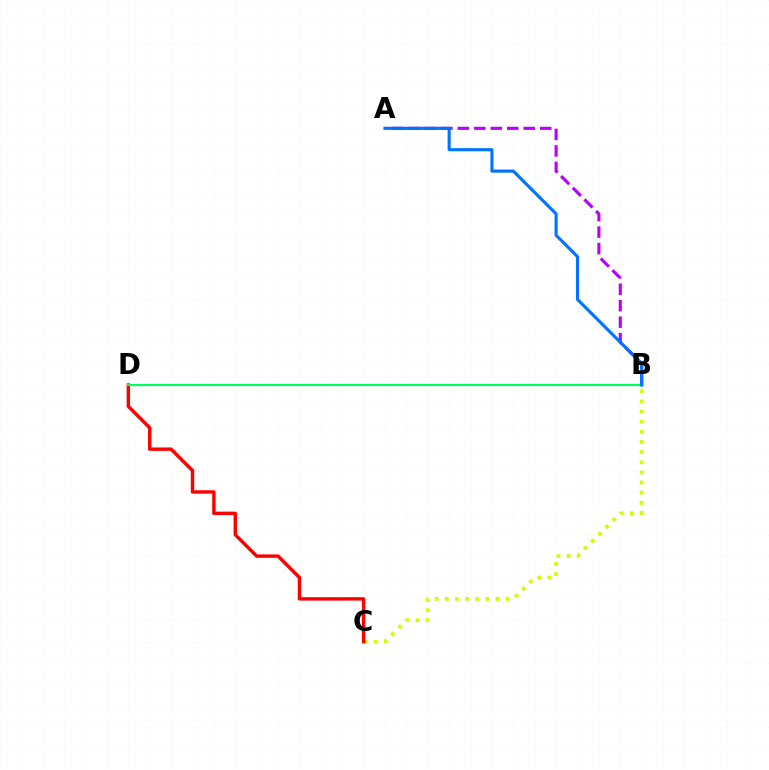{('B', 'C'): [{'color': '#d1ff00', 'line_style': 'dotted', 'thickness': 2.75}], ('A', 'B'): [{'color': '#b900ff', 'line_style': 'dashed', 'thickness': 2.24}, {'color': '#0074ff', 'line_style': 'solid', 'thickness': 2.24}], ('C', 'D'): [{'color': '#ff0000', 'line_style': 'solid', 'thickness': 2.45}], ('B', 'D'): [{'color': '#00ff5c', 'line_style': 'solid', 'thickness': 1.53}]}